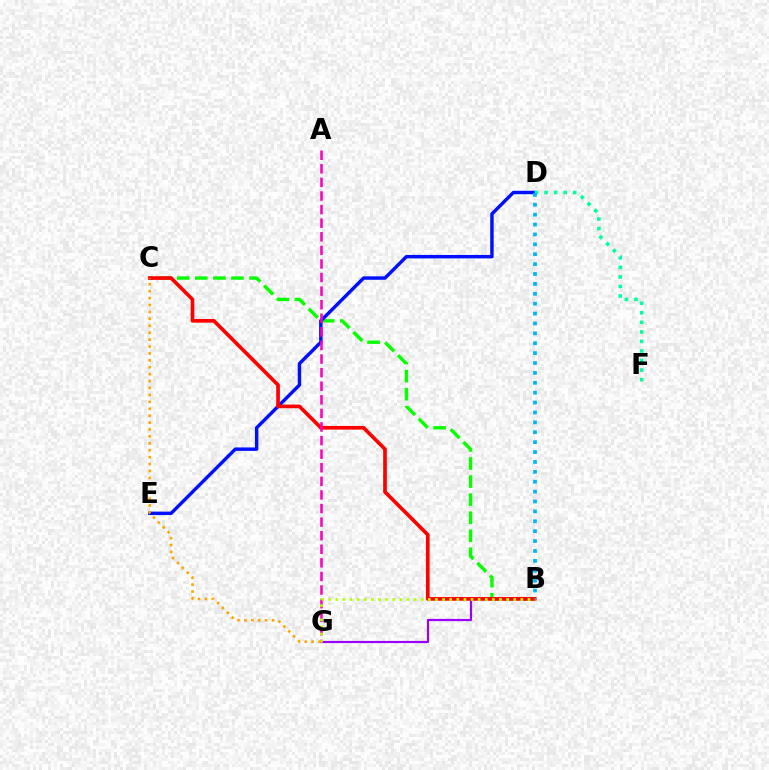{('B', 'C'): [{'color': '#08ff00', 'line_style': 'dashed', 'thickness': 2.45}, {'color': '#ff0000', 'line_style': 'solid', 'thickness': 2.64}], ('B', 'G'): [{'color': '#9b00ff', 'line_style': 'solid', 'thickness': 1.57}, {'color': '#b3ff00', 'line_style': 'dotted', 'thickness': 1.93}], ('D', 'E'): [{'color': '#0010ff', 'line_style': 'solid', 'thickness': 2.47}], ('A', 'G'): [{'color': '#ff00bd', 'line_style': 'dashed', 'thickness': 1.85}], ('D', 'F'): [{'color': '#00ff9d', 'line_style': 'dotted', 'thickness': 2.59}], ('C', 'G'): [{'color': '#ffa500', 'line_style': 'dotted', 'thickness': 1.88}], ('B', 'D'): [{'color': '#00b5ff', 'line_style': 'dotted', 'thickness': 2.69}]}